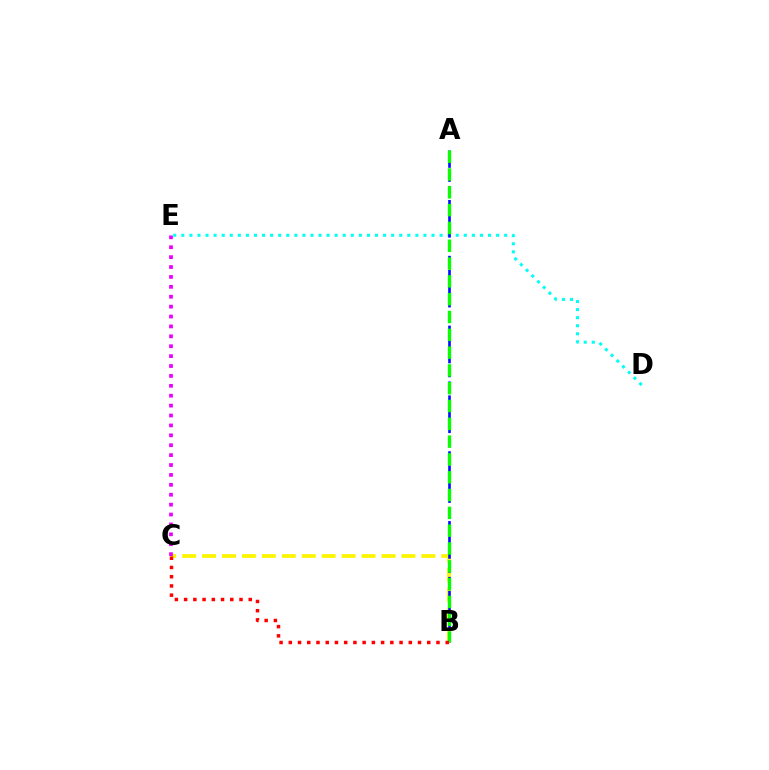{('B', 'C'): [{'color': '#fcf500', 'line_style': 'dashed', 'thickness': 2.71}, {'color': '#ff0000', 'line_style': 'dotted', 'thickness': 2.51}], ('D', 'E'): [{'color': '#00fff6', 'line_style': 'dotted', 'thickness': 2.19}], ('A', 'B'): [{'color': '#0010ff', 'line_style': 'dashed', 'thickness': 1.9}, {'color': '#08ff00', 'line_style': 'dashed', 'thickness': 2.42}], ('C', 'E'): [{'color': '#ee00ff', 'line_style': 'dotted', 'thickness': 2.69}]}